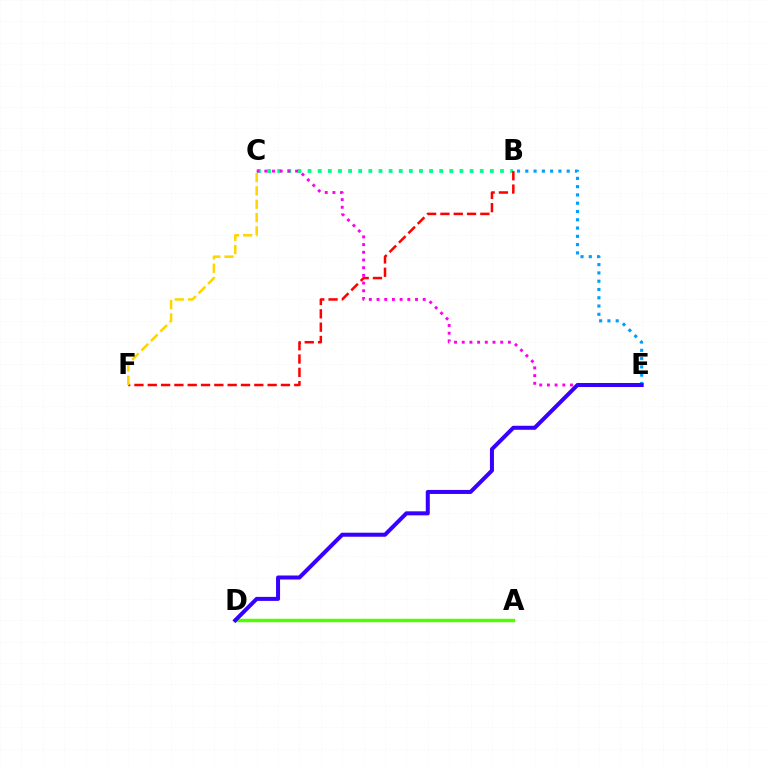{('B', 'C'): [{'color': '#00ff86', 'line_style': 'dotted', 'thickness': 2.75}], ('B', 'F'): [{'color': '#ff0000', 'line_style': 'dashed', 'thickness': 1.81}], ('C', 'E'): [{'color': '#ff00ed', 'line_style': 'dotted', 'thickness': 2.09}], ('A', 'D'): [{'color': '#4fff00', 'line_style': 'solid', 'thickness': 2.48}], ('B', 'E'): [{'color': '#009eff', 'line_style': 'dotted', 'thickness': 2.25}], ('D', 'E'): [{'color': '#3700ff', 'line_style': 'solid', 'thickness': 2.89}], ('C', 'F'): [{'color': '#ffd500', 'line_style': 'dashed', 'thickness': 1.81}]}